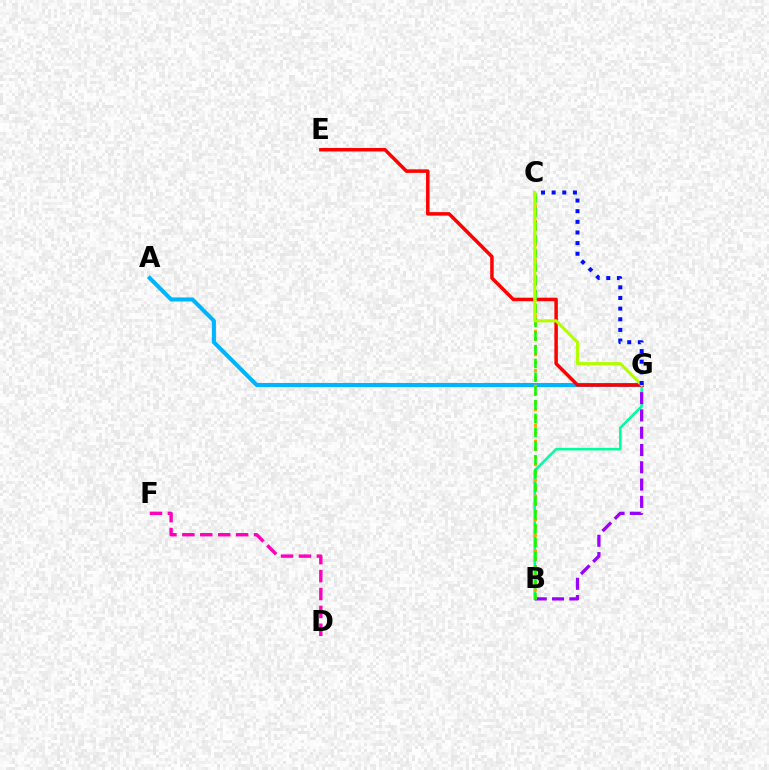{('B', 'G'): [{'color': '#00ff9d', 'line_style': 'solid', 'thickness': 1.85}, {'color': '#9b00ff', 'line_style': 'dashed', 'thickness': 2.35}], ('A', 'G'): [{'color': '#00b5ff', 'line_style': 'solid', 'thickness': 2.93}], ('D', 'F'): [{'color': '#ff00bd', 'line_style': 'dashed', 'thickness': 2.43}], ('E', 'G'): [{'color': '#ff0000', 'line_style': 'solid', 'thickness': 2.51}], ('B', 'C'): [{'color': '#ffa500', 'line_style': 'dotted', 'thickness': 2.13}, {'color': '#08ff00', 'line_style': 'dashed', 'thickness': 1.87}], ('C', 'G'): [{'color': '#b3ff00', 'line_style': 'solid', 'thickness': 2.2}, {'color': '#0010ff', 'line_style': 'dotted', 'thickness': 2.89}]}